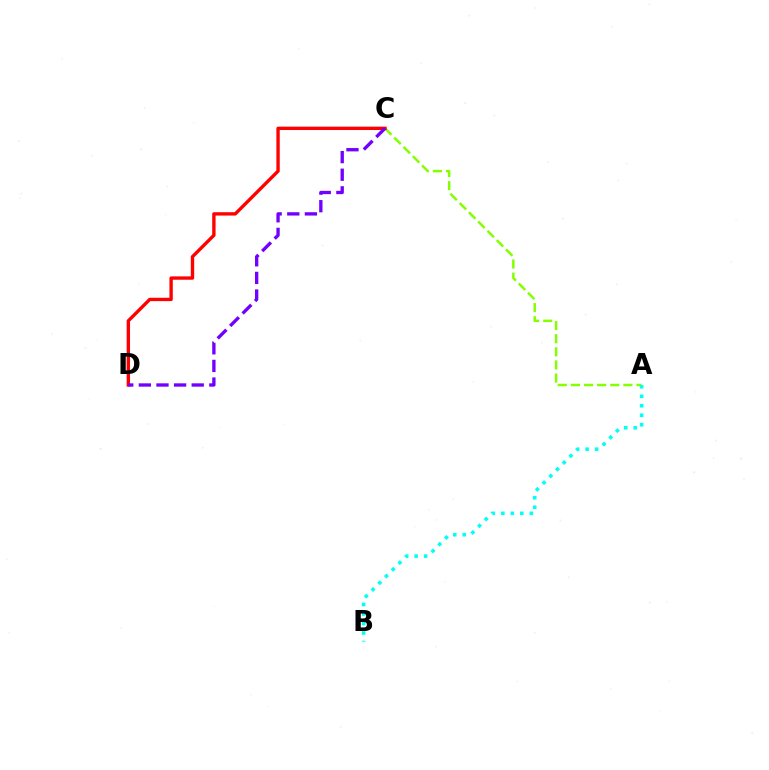{('A', 'C'): [{'color': '#84ff00', 'line_style': 'dashed', 'thickness': 1.78}], ('C', 'D'): [{'color': '#ff0000', 'line_style': 'solid', 'thickness': 2.42}, {'color': '#7200ff', 'line_style': 'dashed', 'thickness': 2.39}], ('A', 'B'): [{'color': '#00fff6', 'line_style': 'dotted', 'thickness': 2.58}]}